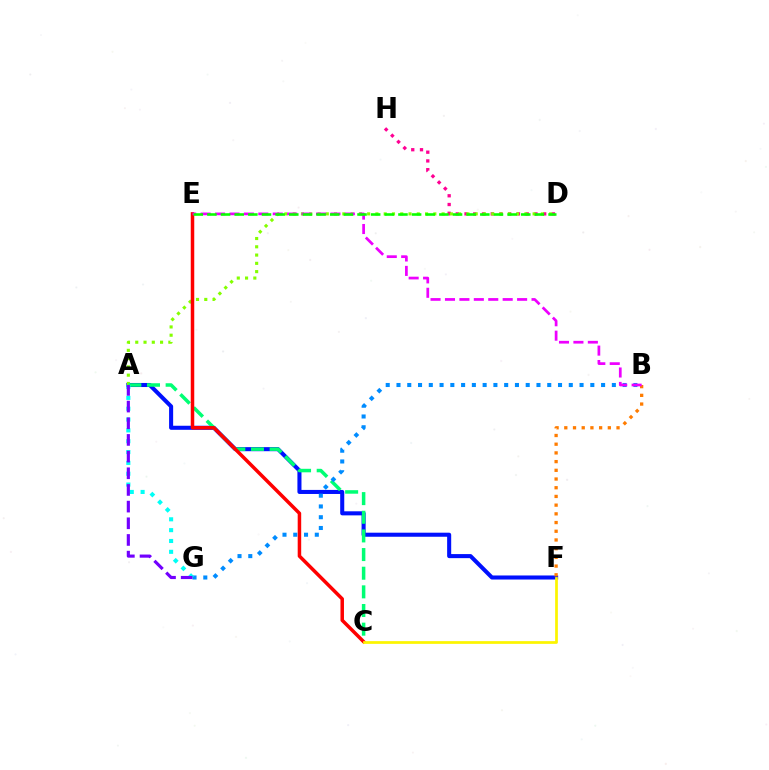{('D', 'H'): [{'color': '#ff0094', 'line_style': 'dotted', 'thickness': 2.38}], ('A', 'F'): [{'color': '#0010ff', 'line_style': 'solid', 'thickness': 2.92}], ('A', 'D'): [{'color': '#84ff00', 'line_style': 'dotted', 'thickness': 2.25}], ('A', 'C'): [{'color': '#00ff74', 'line_style': 'dashed', 'thickness': 2.53}], ('C', 'E'): [{'color': '#ff0000', 'line_style': 'solid', 'thickness': 2.52}], ('B', 'F'): [{'color': '#ff7c00', 'line_style': 'dotted', 'thickness': 2.37}], ('B', 'G'): [{'color': '#008cff', 'line_style': 'dotted', 'thickness': 2.93}], ('B', 'E'): [{'color': '#ee00ff', 'line_style': 'dashed', 'thickness': 1.96}], ('A', 'G'): [{'color': '#00fff6', 'line_style': 'dotted', 'thickness': 2.94}, {'color': '#7200ff', 'line_style': 'dashed', 'thickness': 2.26}], ('D', 'E'): [{'color': '#08ff00', 'line_style': 'dashed', 'thickness': 1.85}], ('C', 'F'): [{'color': '#fcf500', 'line_style': 'solid', 'thickness': 1.96}]}